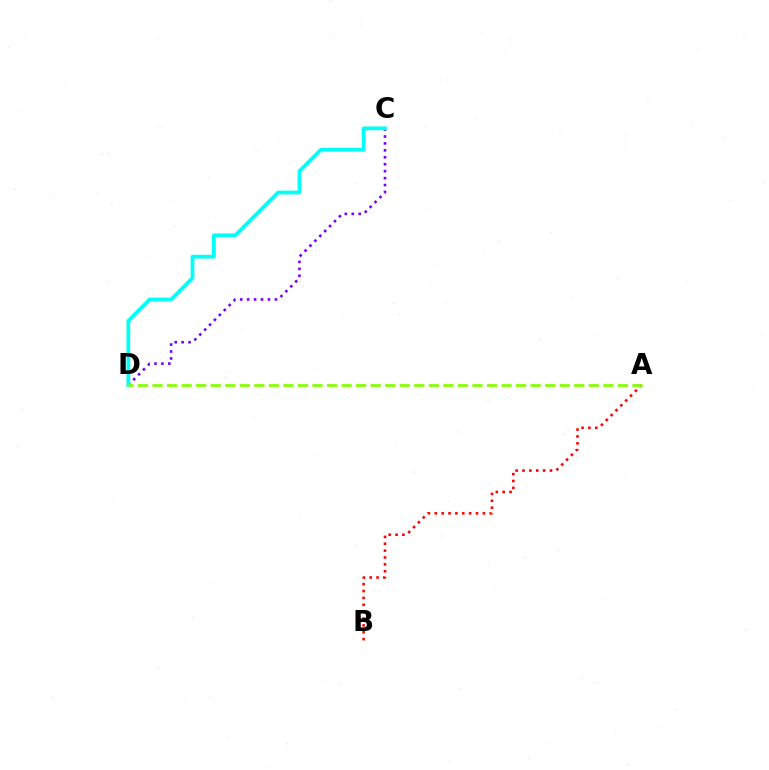{('C', 'D'): [{'color': '#7200ff', 'line_style': 'dotted', 'thickness': 1.88}, {'color': '#00fff6', 'line_style': 'solid', 'thickness': 2.7}], ('A', 'B'): [{'color': '#ff0000', 'line_style': 'dotted', 'thickness': 1.87}], ('A', 'D'): [{'color': '#84ff00', 'line_style': 'dashed', 'thickness': 1.98}]}